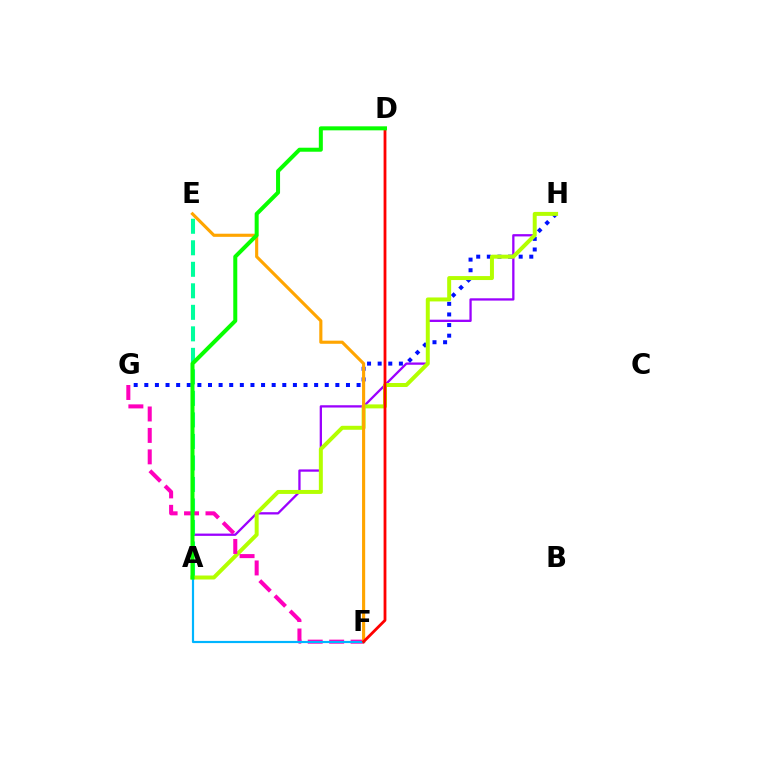{('A', 'H'): [{'color': '#9b00ff', 'line_style': 'solid', 'thickness': 1.65}, {'color': '#b3ff00', 'line_style': 'solid', 'thickness': 2.86}], ('A', 'E'): [{'color': '#00ff9d', 'line_style': 'dashed', 'thickness': 2.92}], ('G', 'H'): [{'color': '#0010ff', 'line_style': 'dotted', 'thickness': 2.88}], ('F', 'G'): [{'color': '#ff00bd', 'line_style': 'dashed', 'thickness': 2.91}], ('E', 'F'): [{'color': '#ffa500', 'line_style': 'solid', 'thickness': 2.25}], ('A', 'F'): [{'color': '#00b5ff', 'line_style': 'solid', 'thickness': 1.57}], ('D', 'F'): [{'color': '#ff0000', 'line_style': 'solid', 'thickness': 2.02}], ('A', 'D'): [{'color': '#08ff00', 'line_style': 'solid', 'thickness': 2.89}]}